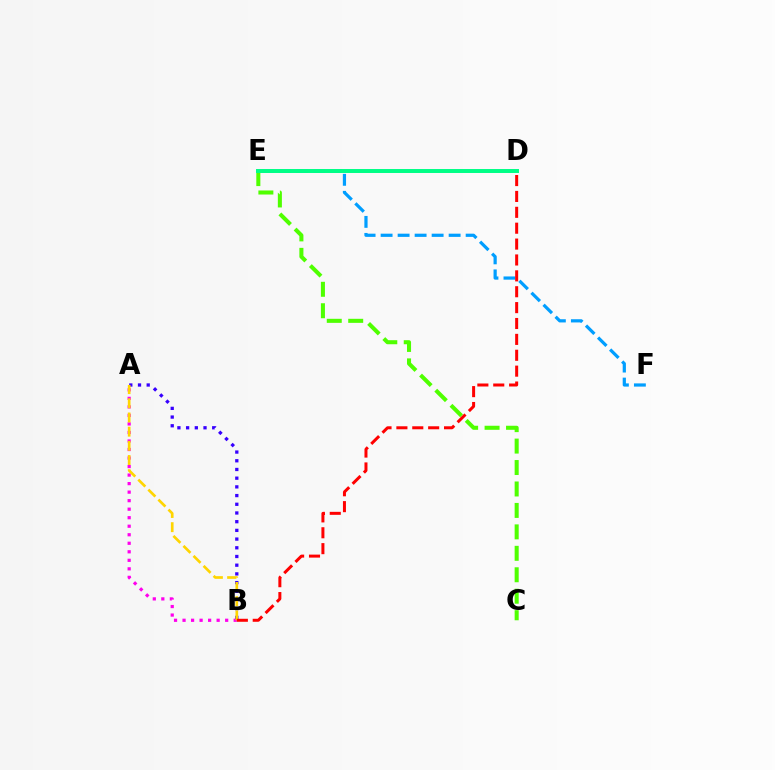{('C', 'E'): [{'color': '#4fff00', 'line_style': 'dashed', 'thickness': 2.91}], ('E', 'F'): [{'color': '#009eff', 'line_style': 'dashed', 'thickness': 2.31}], ('A', 'B'): [{'color': '#ff00ed', 'line_style': 'dotted', 'thickness': 2.32}, {'color': '#3700ff', 'line_style': 'dotted', 'thickness': 2.36}, {'color': '#ffd500', 'line_style': 'dashed', 'thickness': 1.93}], ('D', 'E'): [{'color': '#00ff86', 'line_style': 'solid', 'thickness': 2.85}], ('B', 'D'): [{'color': '#ff0000', 'line_style': 'dashed', 'thickness': 2.16}]}